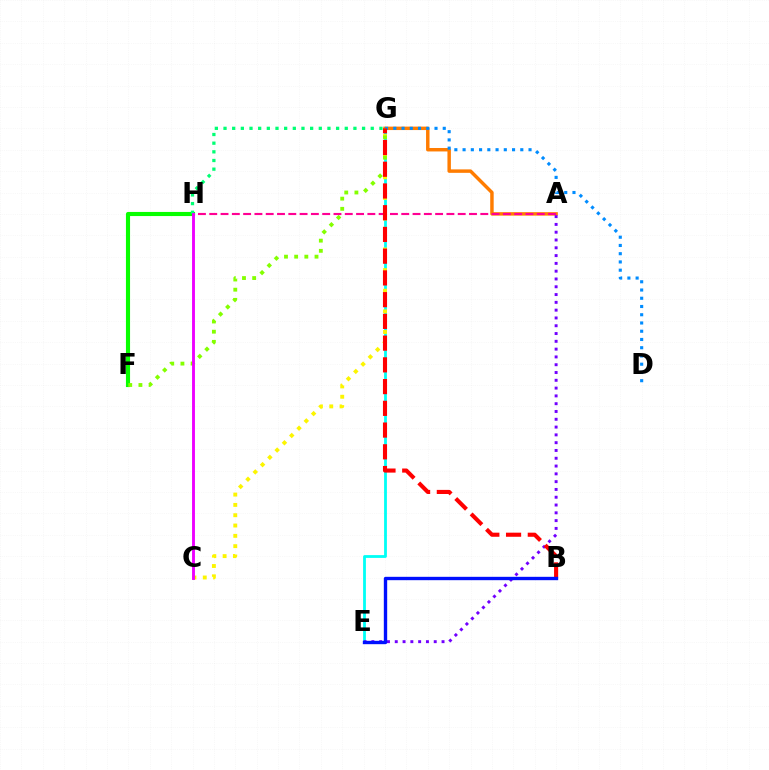{('E', 'G'): [{'color': '#00fff6', 'line_style': 'solid', 'thickness': 2.01}], ('C', 'G'): [{'color': '#fcf500', 'line_style': 'dotted', 'thickness': 2.8}], ('A', 'G'): [{'color': '#ff7c00', 'line_style': 'solid', 'thickness': 2.49}], ('A', 'E'): [{'color': '#7200ff', 'line_style': 'dotted', 'thickness': 2.12}], ('F', 'H'): [{'color': '#08ff00', 'line_style': 'solid', 'thickness': 2.96}], ('D', 'G'): [{'color': '#008cff', 'line_style': 'dotted', 'thickness': 2.24}], ('F', 'G'): [{'color': '#84ff00', 'line_style': 'dotted', 'thickness': 2.76}], ('A', 'H'): [{'color': '#ff0094', 'line_style': 'dashed', 'thickness': 1.53}], ('B', 'G'): [{'color': '#ff0000', 'line_style': 'dashed', 'thickness': 2.95}], ('G', 'H'): [{'color': '#00ff74', 'line_style': 'dotted', 'thickness': 2.35}], ('B', 'E'): [{'color': '#0010ff', 'line_style': 'solid', 'thickness': 2.42}], ('C', 'H'): [{'color': '#ee00ff', 'line_style': 'solid', 'thickness': 2.07}]}